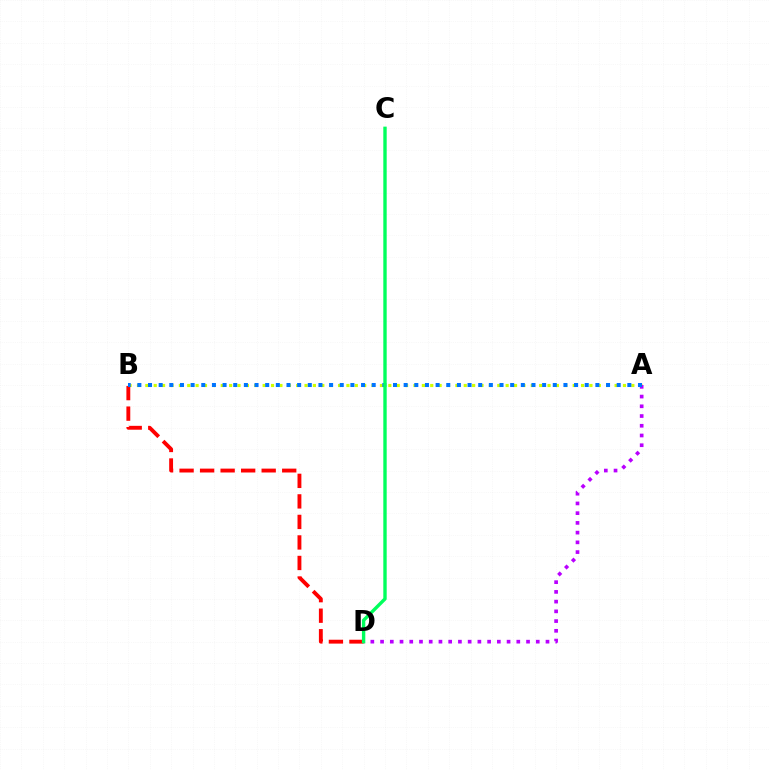{('A', 'B'): [{'color': '#d1ff00', 'line_style': 'dotted', 'thickness': 2.28}, {'color': '#0074ff', 'line_style': 'dotted', 'thickness': 2.89}], ('A', 'D'): [{'color': '#b900ff', 'line_style': 'dotted', 'thickness': 2.64}], ('B', 'D'): [{'color': '#ff0000', 'line_style': 'dashed', 'thickness': 2.79}], ('C', 'D'): [{'color': '#00ff5c', 'line_style': 'solid', 'thickness': 2.44}]}